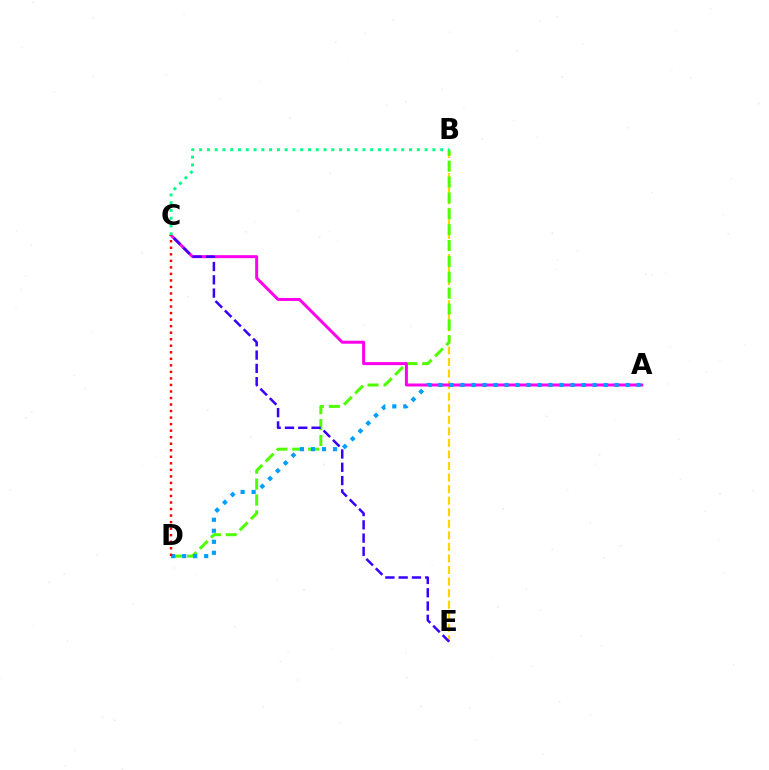{('B', 'E'): [{'color': '#ffd500', 'line_style': 'dashed', 'thickness': 1.57}], ('B', 'D'): [{'color': '#4fff00', 'line_style': 'dashed', 'thickness': 2.16}], ('A', 'C'): [{'color': '#ff00ed', 'line_style': 'solid', 'thickness': 2.15}], ('A', 'D'): [{'color': '#009eff', 'line_style': 'dotted', 'thickness': 2.99}], ('C', 'E'): [{'color': '#3700ff', 'line_style': 'dashed', 'thickness': 1.8}], ('C', 'D'): [{'color': '#ff0000', 'line_style': 'dotted', 'thickness': 1.77}], ('B', 'C'): [{'color': '#00ff86', 'line_style': 'dotted', 'thickness': 2.11}]}